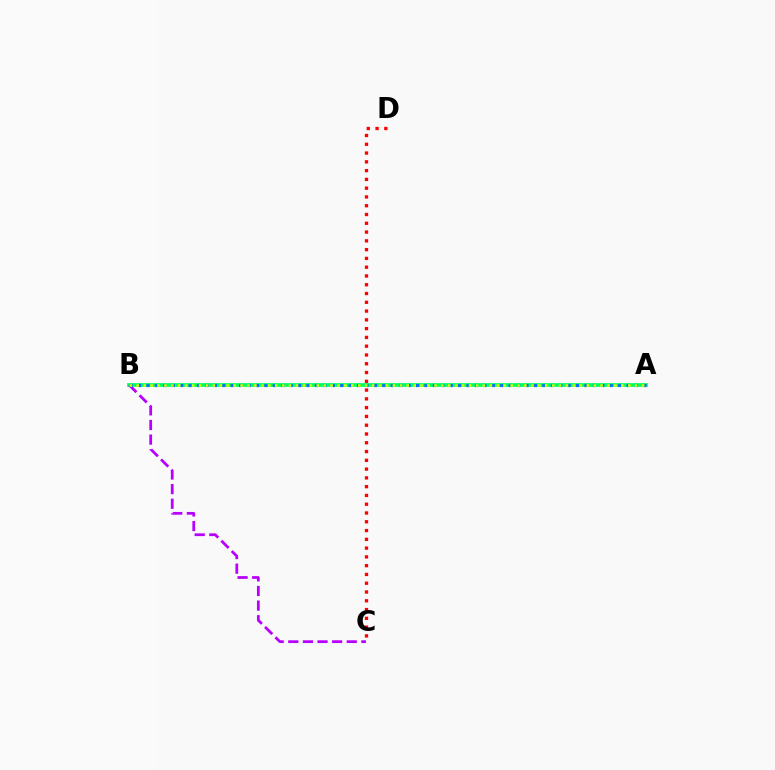{('A', 'B'): [{'color': '#00ff5c', 'line_style': 'solid', 'thickness': 2.67}, {'color': '#0074ff', 'line_style': 'dotted', 'thickness': 2.29}, {'color': '#d1ff00', 'line_style': 'dotted', 'thickness': 1.88}], ('B', 'C'): [{'color': '#b900ff', 'line_style': 'dashed', 'thickness': 1.99}], ('C', 'D'): [{'color': '#ff0000', 'line_style': 'dotted', 'thickness': 2.39}]}